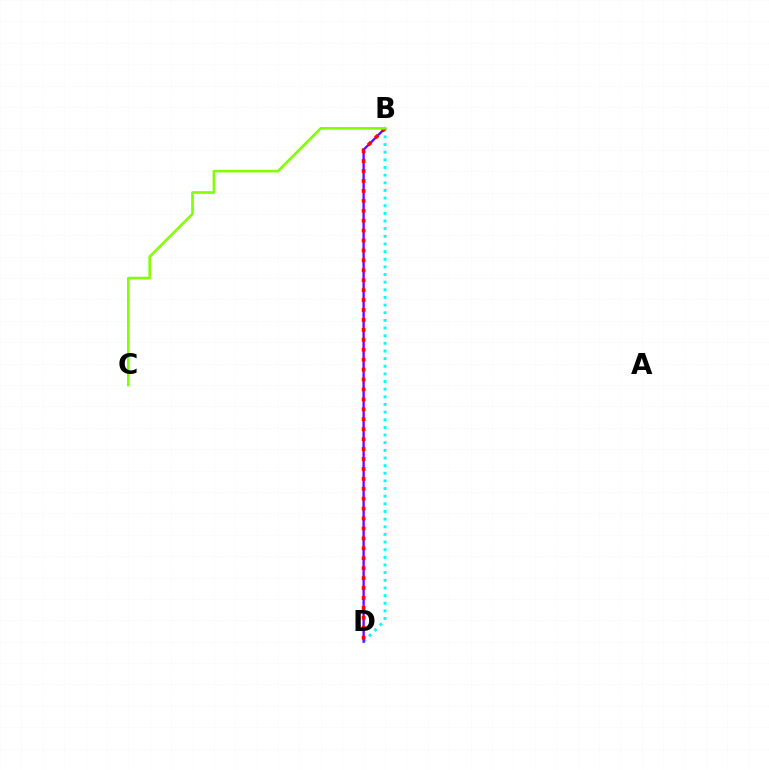{('B', 'D'): [{'color': '#00fff6', 'line_style': 'dotted', 'thickness': 2.08}, {'color': '#7200ff', 'line_style': 'solid', 'thickness': 1.68}, {'color': '#ff0000', 'line_style': 'dotted', 'thickness': 2.7}], ('B', 'C'): [{'color': '#84ff00', 'line_style': 'solid', 'thickness': 1.9}]}